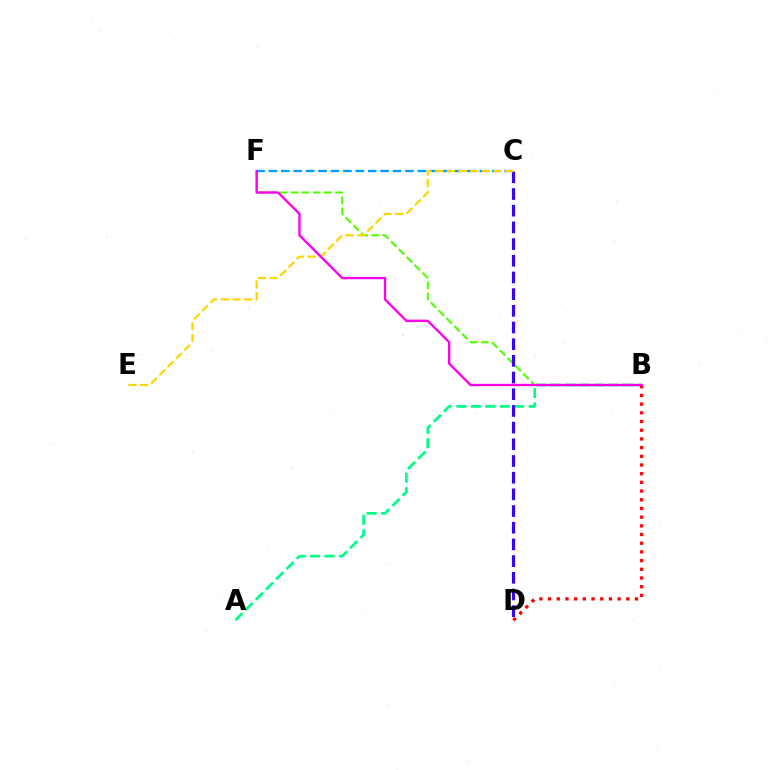{('A', 'B'): [{'color': '#00ff86', 'line_style': 'dashed', 'thickness': 1.97}], ('B', 'F'): [{'color': '#4fff00', 'line_style': 'dashed', 'thickness': 1.51}, {'color': '#ff00ed', 'line_style': 'solid', 'thickness': 1.7}], ('C', 'D'): [{'color': '#3700ff', 'line_style': 'dashed', 'thickness': 2.27}], ('C', 'F'): [{'color': '#009eff', 'line_style': 'dashed', 'thickness': 1.69}], ('B', 'D'): [{'color': '#ff0000', 'line_style': 'dotted', 'thickness': 2.36}], ('C', 'E'): [{'color': '#ffd500', 'line_style': 'dashed', 'thickness': 1.59}]}